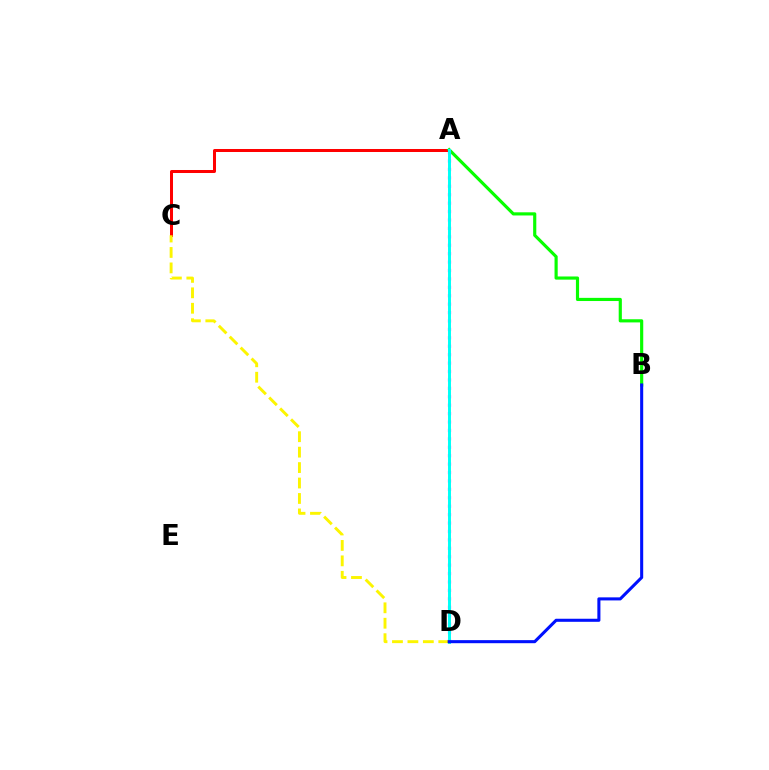{('A', 'C'): [{'color': '#ff0000', 'line_style': 'solid', 'thickness': 2.17}], ('A', 'B'): [{'color': '#08ff00', 'line_style': 'solid', 'thickness': 2.27}], ('A', 'D'): [{'color': '#ee00ff', 'line_style': 'dotted', 'thickness': 2.29}, {'color': '#00fff6', 'line_style': 'solid', 'thickness': 2.13}], ('C', 'D'): [{'color': '#fcf500', 'line_style': 'dashed', 'thickness': 2.1}], ('B', 'D'): [{'color': '#0010ff', 'line_style': 'solid', 'thickness': 2.2}]}